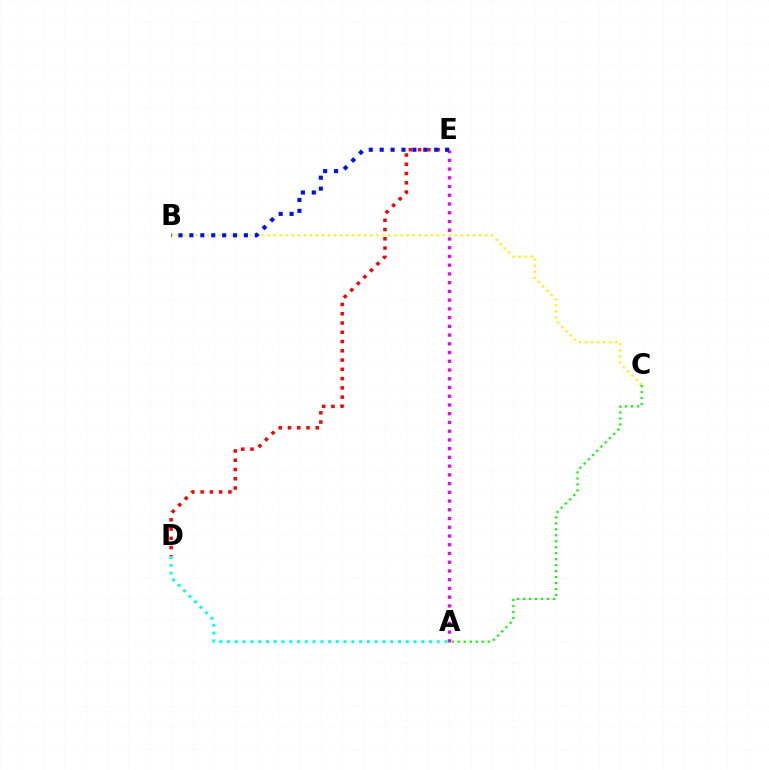{('A', 'E'): [{'color': '#ee00ff', 'line_style': 'dotted', 'thickness': 2.37}], ('B', 'C'): [{'color': '#fcf500', 'line_style': 'dotted', 'thickness': 1.64}], ('A', 'D'): [{'color': '#00fff6', 'line_style': 'dotted', 'thickness': 2.11}], ('D', 'E'): [{'color': '#ff0000', 'line_style': 'dotted', 'thickness': 2.52}], ('A', 'C'): [{'color': '#08ff00', 'line_style': 'dotted', 'thickness': 1.62}], ('B', 'E'): [{'color': '#0010ff', 'line_style': 'dotted', 'thickness': 2.96}]}